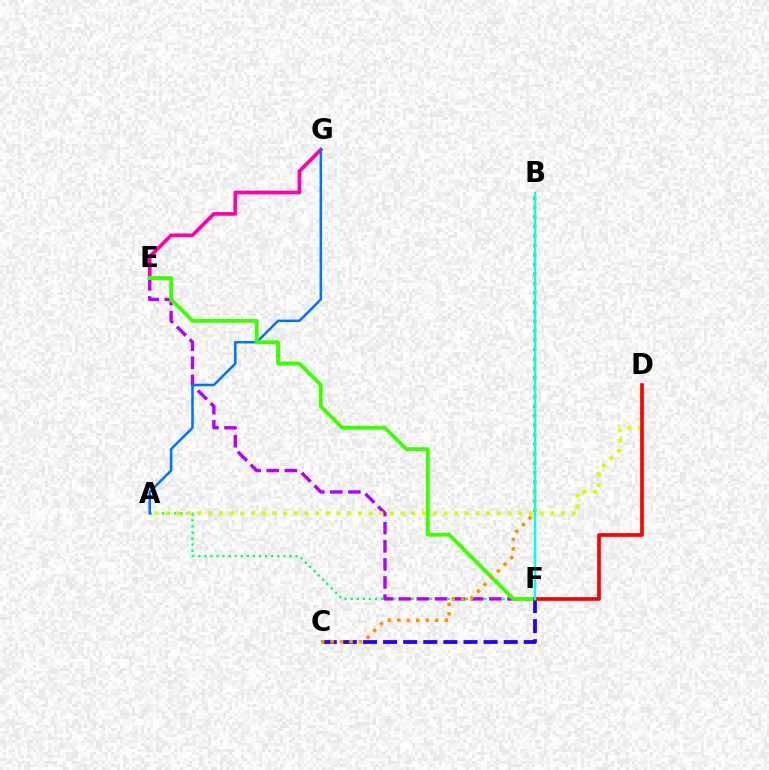{('E', 'G'): [{'color': '#ff00ac', 'line_style': 'solid', 'thickness': 2.67}], ('C', 'F'): [{'color': '#2500ff', 'line_style': 'dashed', 'thickness': 2.73}], ('A', 'F'): [{'color': '#00ff5c', 'line_style': 'dotted', 'thickness': 1.65}], ('E', 'F'): [{'color': '#b900ff', 'line_style': 'dashed', 'thickness': 2.46}, {'color': '#3dff00', 'line_style': 'solid', 'thickness': 2.77}], ('A', 'G'): [{'color': '#0074ff', 'line_style': 'solid', 'thickness': 1.82}], ('A', 'D'): [{'color': '#d1ff00', 'line_style': 'dotted', 'thickness': 2.9}], ('B', 'C'): [{'color': '#ff9400', 'line_style': 'dotted', 'thickness': 2.57}], ('D', 'F'): [{'color': '#ff0000', 'line_style': 'solid', 'thickness': 2.65}], ('B', 'F'): [{'color': '#00fff6', 'line_style': 'solid', 'thickness': 1.72}]}